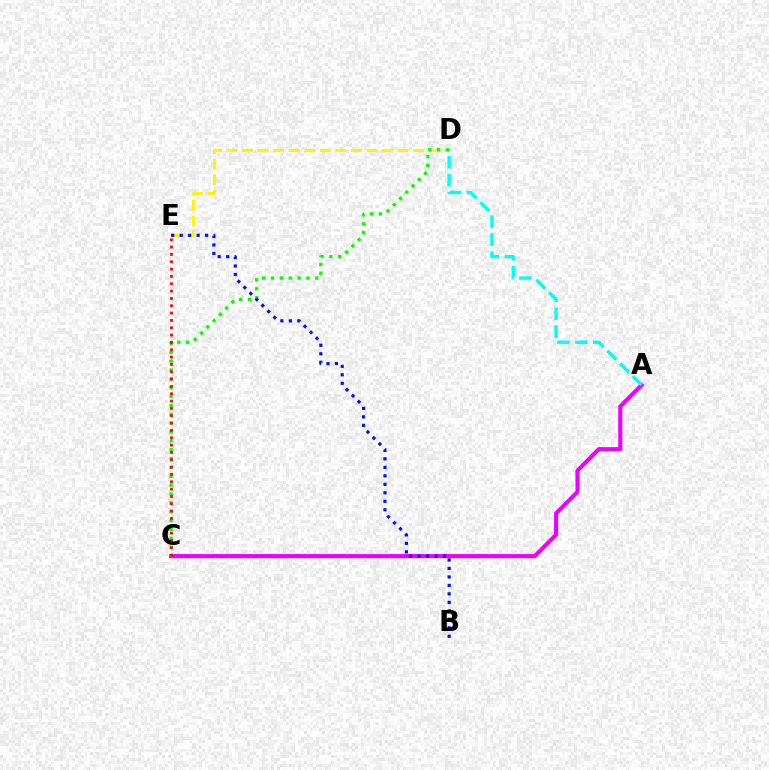{('A', 'C'): [{'color': '#ee00ff', 'line_style': 'solid', 'thickness': 2.95}], ('A', 'D'): [{'color': '#00fff6', 'line_style': 'dashed', 'thickness': 2.44}], ('D', 'E'): [{'color': '#fcf500', 'line_style': 'dashed', 'thickness': 2.11}], ('C', 'D'): [{'color': '#08ff00', 'line_style': 'dotted', 'thickness': 2.41}], ('B', 'E'): [{'color': '#0010ff', 'line_style': 'dotted', 'thickness': 2.3}], ('C', 'E'): [{'color': '#ff0000', 'line_style': 'dotted', 'thickness': 1.99}]}